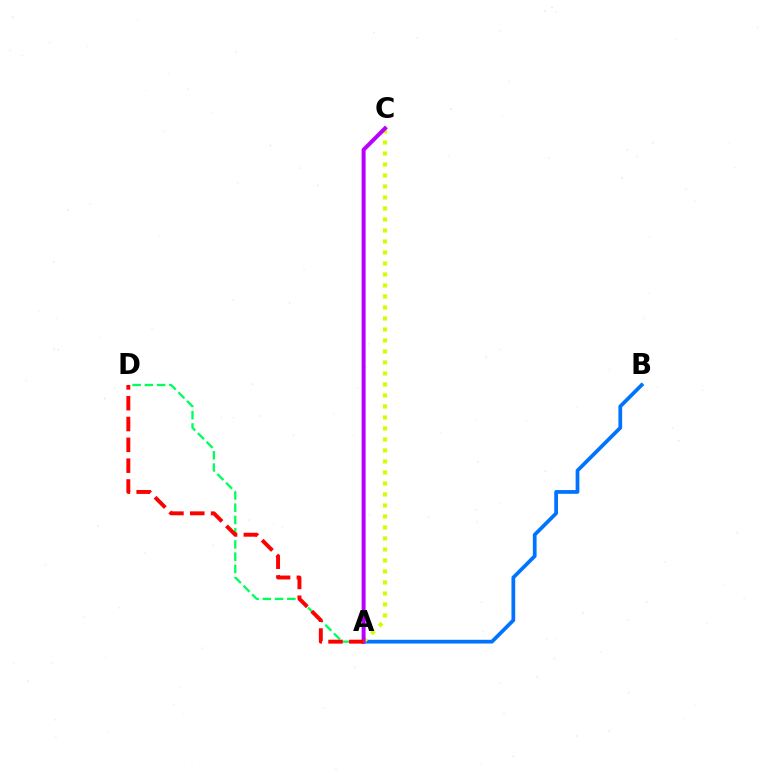{('A', 'B'): [{'color': '#0074ff', 'line_style': 'solid', 'thickness': 2.69}], ('A', 'C'): [{'color': '#d1ff00', 'line_style': 'dotted', 'thickness': 2.99}, {'color': '#b900ff', 'line_style': 'solid', 'thickness': 2.86}], ('A', 'D'): [{'color': '#00ff5c', 'line_style': 'dashed', 'thickness': 1.66}, {'color': '#ff0000', 'line_style': 'dashed', 'thickness': 2.83}]}